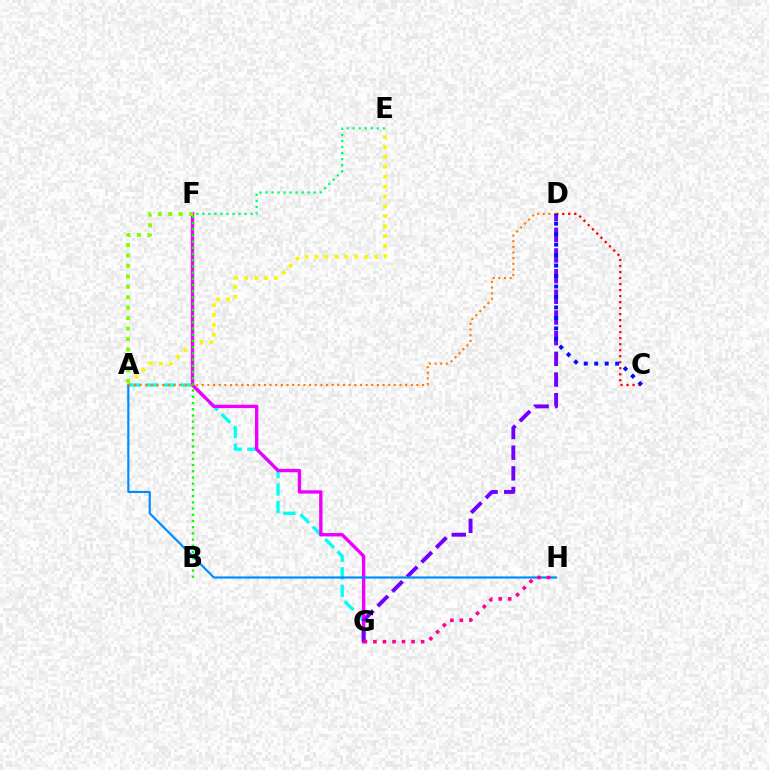{('A', 'E'): [{'color': '#fcf500', 'line_style': 'dotted', 'thickness': 2.69}], ('A', 'G'): [{'color': '#00fff6', 'line_style': 'dashed', 'thickness': 2.38}], ('F', 'G'): [{'color': '#ee00ff', 'line_style': 'solid', 'thickness': 2.43}], ('D', 'G'): [{'color': '#7200ff', 'line_style': 'dashed', 'thickness': 2.81}], ('B', 'F'): [{'color': '#08ff00', 'line_style': 'dotted', 'thickness': 1.69}], ('A', 'H'): [{'color': '#008cff', 'line_style': 'solid', 'thickness': 1.57}], ('C', 'D'): [{'color': '#ff0000', 'line_style': 'dotted', 'thickness': 1.63}, {'color': '#0010ff', 'line_style': 'dotted', 'thickness': 2.84}], ('G', 'H'): [{'color': '#ff0094', 'line_style': 'dotted', 'thickness': 2.59}], ('A', 'D'): [{'color': '#ff7c00', 'line_style': 'dotted', 'thickness': 1.53}], ('A', 'F'): [{'color': '#84ff00', 'line_style': 'dotted', 'thickness': 2.84}], ('E', 'F'): [{'color': '#00ff74', 'line_style': 'dotted', 'thickness': 1.64}]}